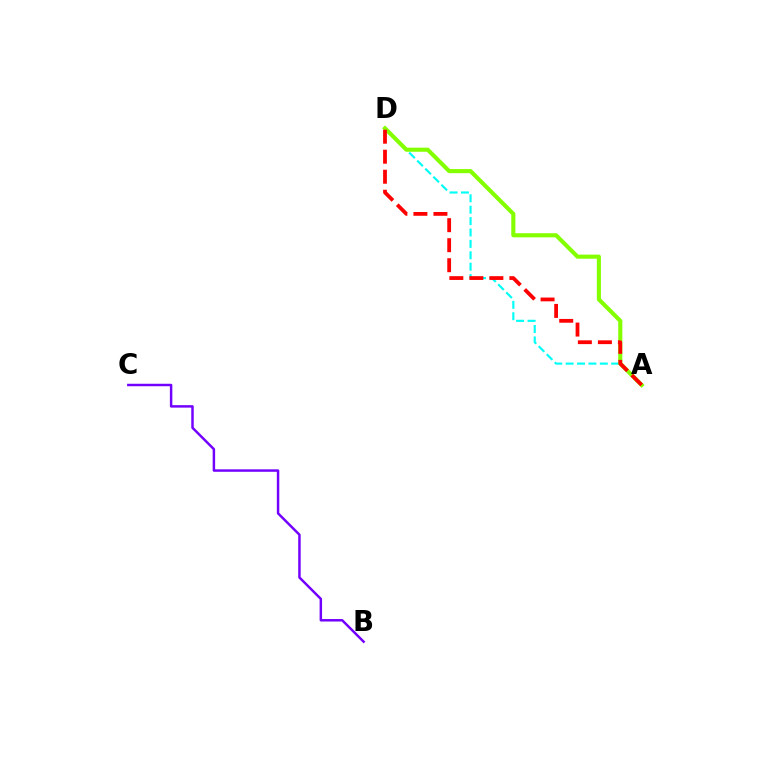{('A', 'D'): [{'color': '#00fff6', 'line_style': 'dashed', 'thickness': 1.55}, {'color': '#84ff00', 'line_style': 'solid', 'thickness': 2.96}, {'color': '#ff0000', 'line_style': 'dashed', 'thickness': 2.72}], ('B', 'C'): [{'color': '#7200ff', 'line_style': 'solid', 'thickness': 1.78}]}